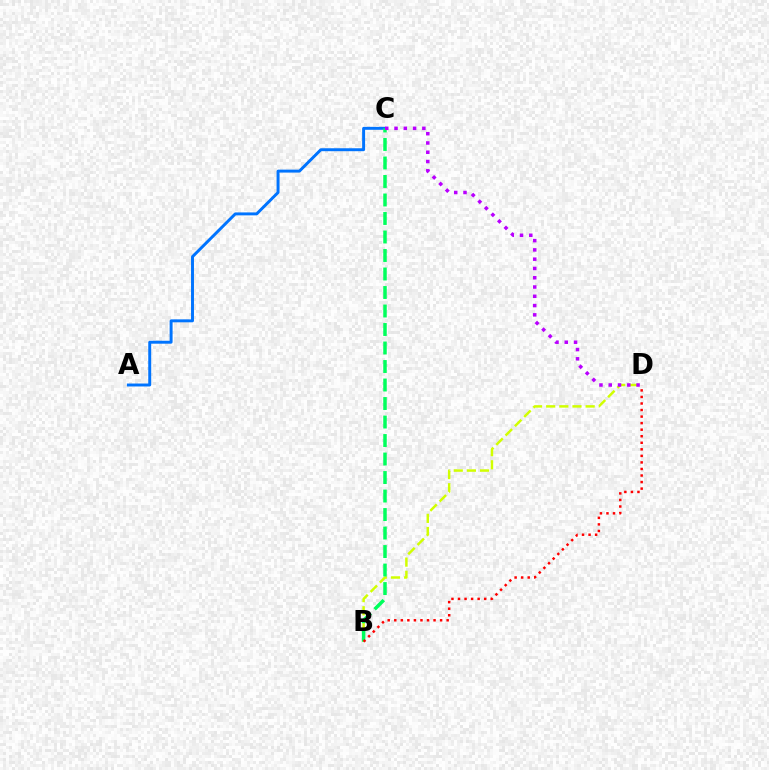{('A', 'C'): [{'color': '#0074ff', 'line_style': 'solid', 'thickness': 2.12}], ('B', 'D'): [{'color': '#d1ff00', 'line_style': 'dashed', 'thickness': 1.79}, {'color': '#ff0000', 'line_style': 'dotted', 'thickness': 1.78}], ('B', 'C'): [{'color': '#00ff5c', 'line_style': 'dashed', 'thickness': 2.51}], ('C', 'D'): [{'color': '#b900ff', 'line_style': 'dotted', 'thickness': 2.52}]}